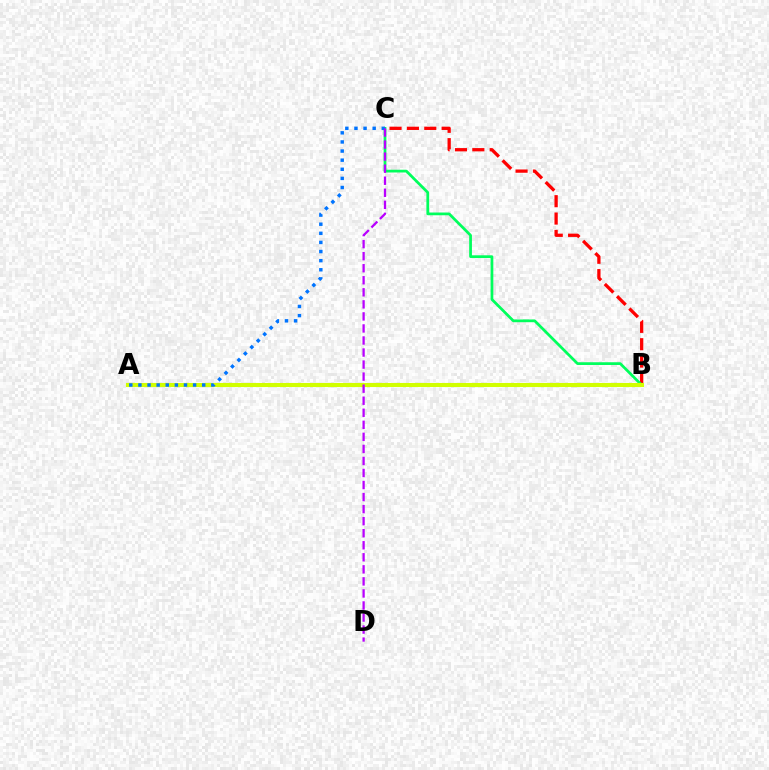{('B', 'C'): [{'color': '#ff0000', 'line_style': 'dashed', 'thickness': 2.36}, {'color': '#00ff5c', 'line_style': 'solid', 'thickness': 1.98}], ('A', 'B'): [{'color': '#d1ff00', 'line_style': 'solid', 'thickness': 2.93}], ('A', 'C'): [{'color': '#0074ff', 'line_style': 'dotted', 'thickness': 2.48}], ('C', 'D'): [{'color': '#b900ff', 'line_style': 'dashed', 'thickness': 1.64}]}